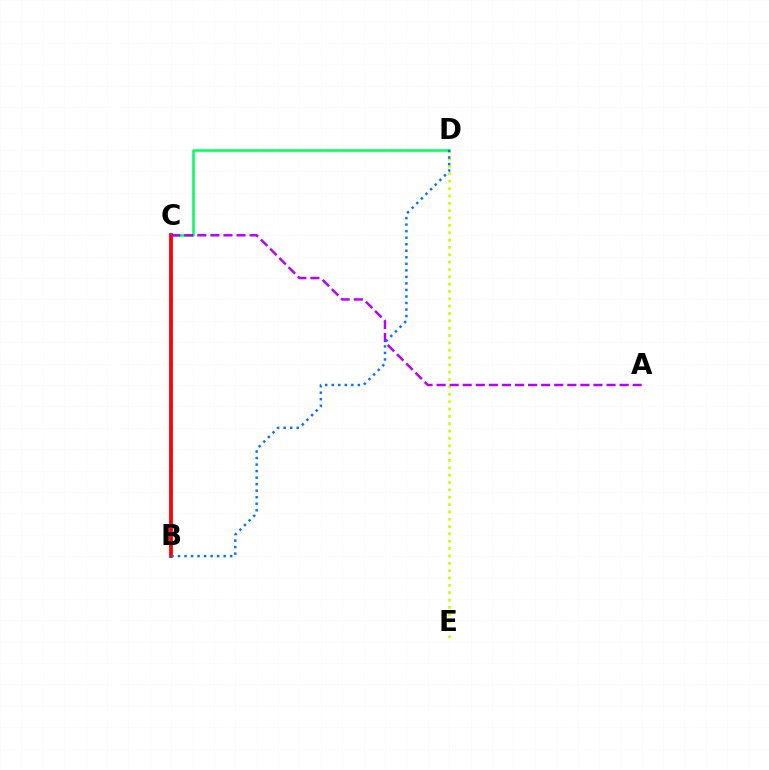{('C', 'D'): [{'color': '#00ff5c', 'line_style': 'solid', 'thickness': 1.81}], ('D', 'E'): [{'color': '#d1ff00', 'line_style': 'dotted', 'thickness': 2.0}], ('B', 'C'): [{'color': '#ff0000', 'line_style': 'solid', 'thickness': 2.72}], ('A', 'C'): [{'color': '#b900ff', 'line_style': 'dashed', 'thickness': 1.78}], ('B', 'D'): [{'color': '#0074ff', 'line_style': 'dotted', 'thickness': 1.77}]}